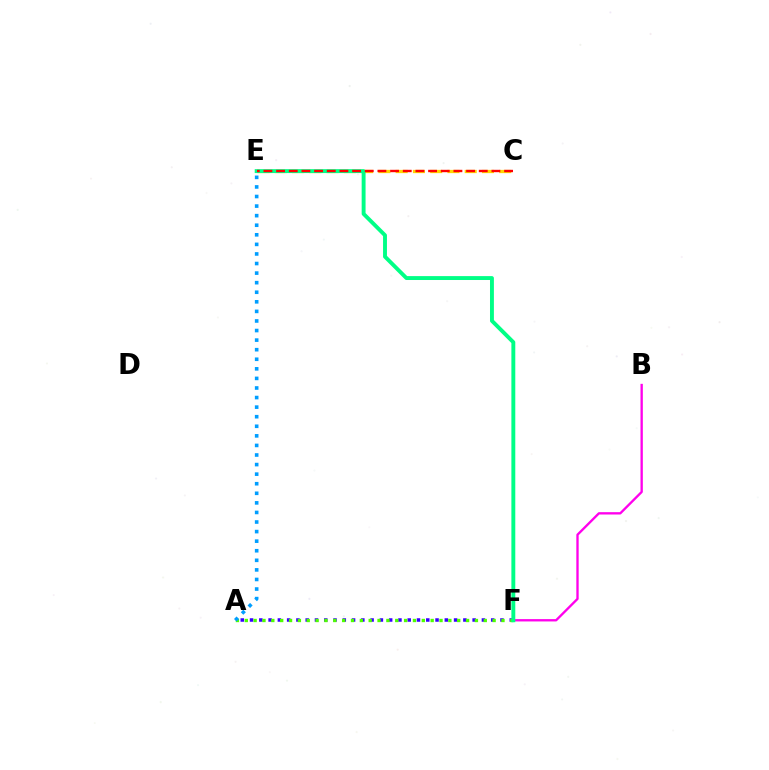{('C', 'E'): [{'color': '#ffd500', 'line_style': 'dashed', 'thickness': 2.35}, {'color': '#ff0000', 'line_style': 'dashed', 'thickness': 1.72}], ('A', 'F'): [{'color': '#3700ff', 'line_style': 'dotted', 'thickness': 2.52}, {'color': '#4fff00', 'line_style': 'dotted', 'thickness': 2.4}], ('A', 'E'): [{'color': '#009eff', 'line_style': 'dotted', 'thickness': 2.6}], ('B', 'F'): [{'color': '#ff00ed', 'line_style': 'solid', 'thickness': 1.68}], ('E', 'F'): [{'color': '#00ff86', 'line_style': 'solid', 'thickness': 2.81}]}